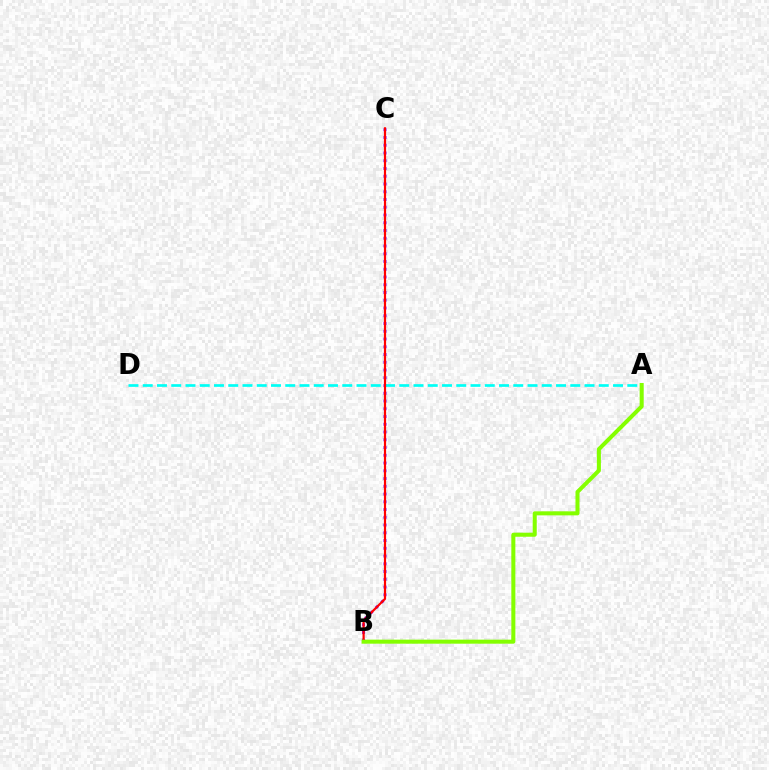{('B', 'C'): [{'color': '#7200ff', 'line_style': 'dotted', 'thickness': 2.11}, {'color': '#ff0000', 'line_style': 'solid', 'thickness': 1.57}], ('A', 'D'): [{'color': '#00fff6', 'line_style': 'dashed', 'thickness': 1.94}], ('A', 'B'): [{'color': '#84ff00', 'line_style': 'solid', 'thickness': 2.91}]}